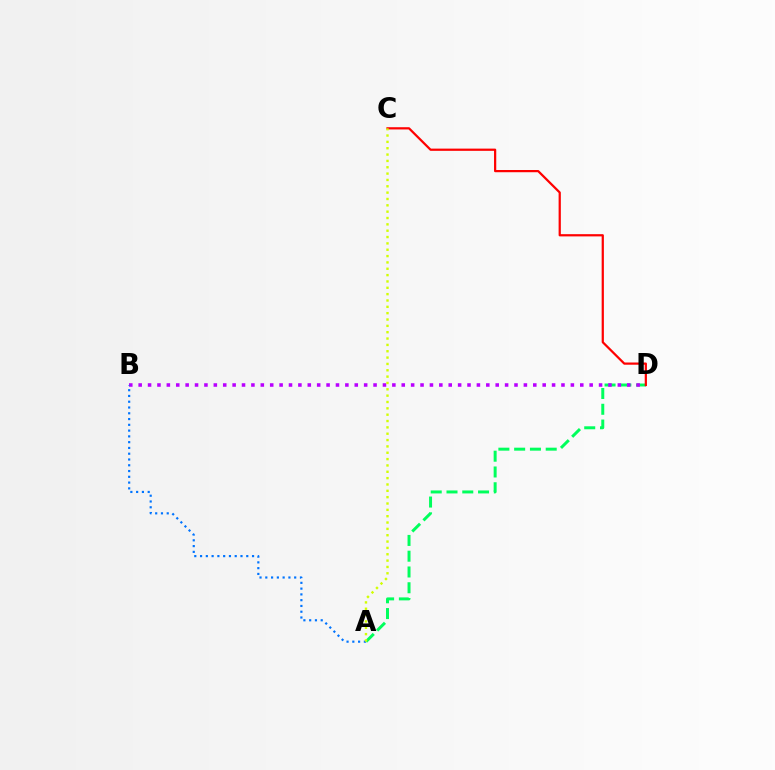{('A', 'D'): [{'color': '#00ff5c', 'line_style': 'dashed', 'thickness': 2.14}], ('B', 'D'): [{'color': '#b900ff', 'line_style': 'dotted', 'thickness': 2.55}], ('A', 'B'): [{'color': '#0074ff', 'line_style': 'dotted', 'thickness': 1.57}], ('C', 'D'): [{'color': '#ff0000', 'line_style': 'solid', 'thickness': 1.6}], ('A', 'C'): [{'color': '#d1ff00', 'line_style': 'dotted', 'thickness': 1.72}]}